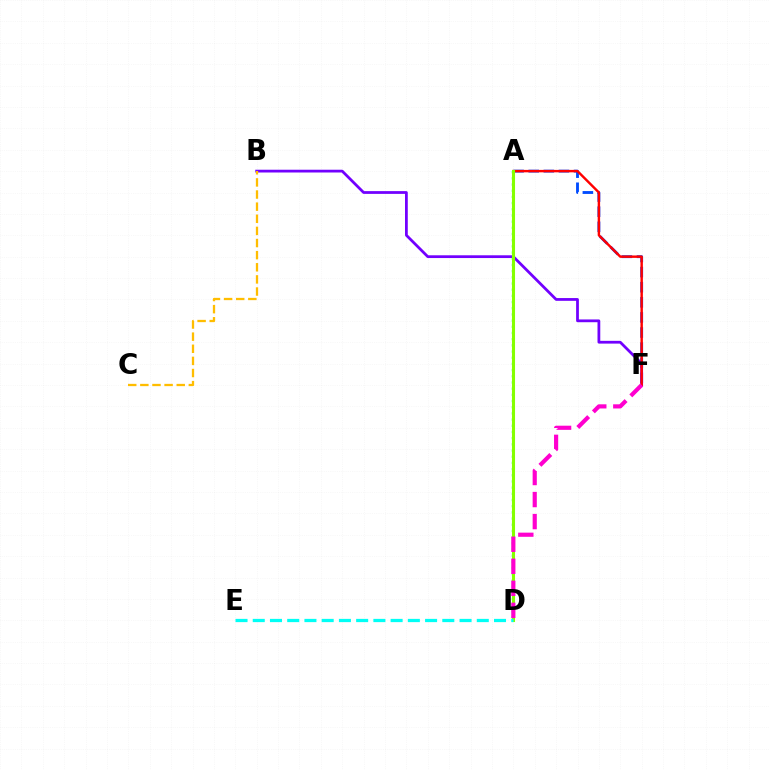{('A', 'F'): [{'color': '#004bff', 'line_style': 'dashed', 'thickness': 2.05}, {'color': '#ff0000', 'line_style': 'solid', 'thickness': 1.75}], ('B', 'F'): [{'color': '#7200ff', 'line_style': 'solid', 'thickness': 1.99}], ('A', 'D'): [{'color': '#00ff39', 'line_style': 'dotted', 'thickness': 1.68}, {'color': '#84ff00', 'line_style': 'solid', 'thickness': 2.21}], ('D', 'F'): [{'color': '#ff00cf', 'line_style': 'dashed', 'thickness': 2.99}], ('D', 'E'): [{'color': '#00fff6', 'line_style': 'dashed', 'thickness': 2.34}], ('B', 'C'): [{'color': '#ffbd00', 'line_style': 'dashed', 'thickness': 1.65}]}